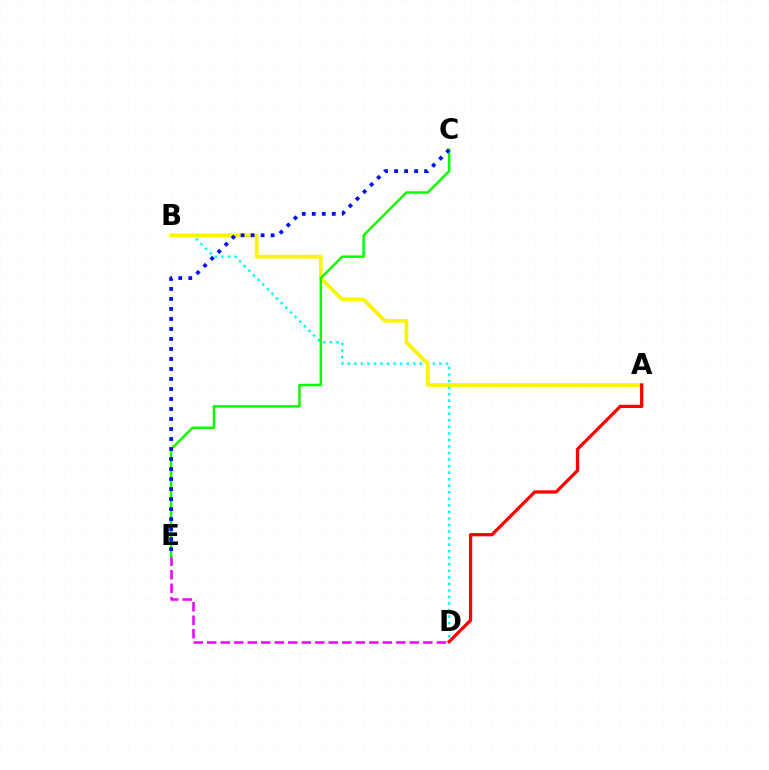{('B', 'D'): [{'color': '#00fff6', 'line_style': 'dotted', 'thickness': 1.78}], ('A', 'B'): [{'color': '#fcf500', 'line_style': 'solid', 'thickness': 2.67}], ('D', 'E'): [{'color': '#ee00ff', 'line_style': 'dashed', 'thickness': 1.83}], ('A', 'D'): [{'color': '#ff0000', 'line_style': 'solid', 'thickness': 2.33}], ('C', 'E'): [{'color': '#08ff00', 'line_style': 'solid', 'thickness': 1.77}, {'color': '#0010ff', 'line_style': 'dotted', 'thickness': 2.72}]}